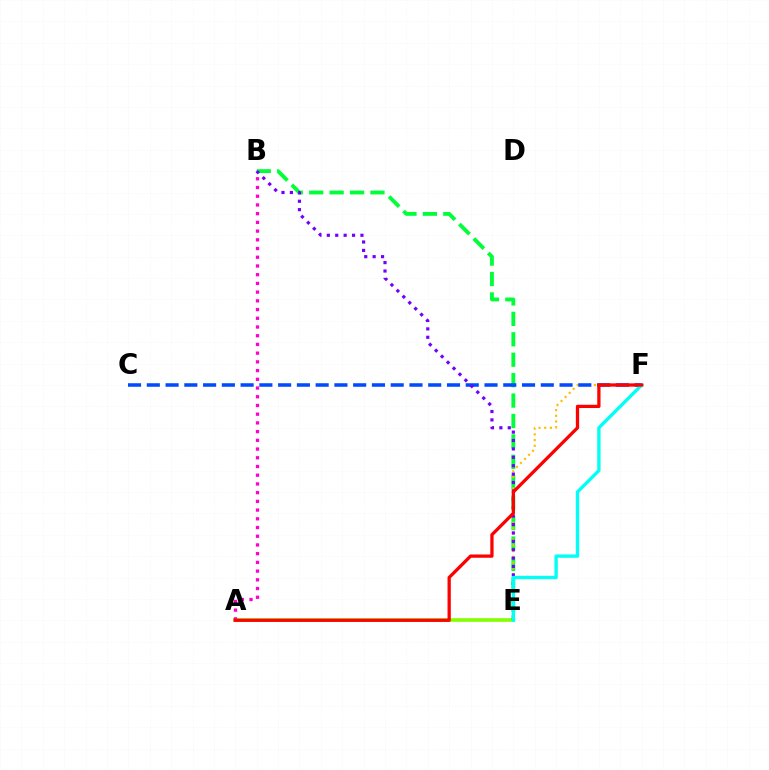{('A', 'E'): [{'color': '#84ff00', 'line_style': 'solid', 'thickness': 2.61}], ('B', 'E'): [{'color': '#00ff39', 'line_style': 'dashed', 'thickness': 2.77}, {'color': '#7200ff', 'line_style': 'dotted', 'thickness': 2.28}], ('E', 'F'): [{'color': '#ffbd00', 'line_style': 'dotted', 'thickness': 1.55}, {'color': '#00fff6', 'line_style': 'solid', 'thickness': 2.41}], ('A', 'B'): [{'color': '#ff00cf', 'line_style': 'dotted', 'thickness': 2.37}], ('C', 'F'): [{'color': '#004bff', 'line_style': 'dashed', 'thickness': 2.55}], ('A', 'F'): [{'color': '#ff0000', 'line_style': 'solid', 'thickness': 2.36}]}